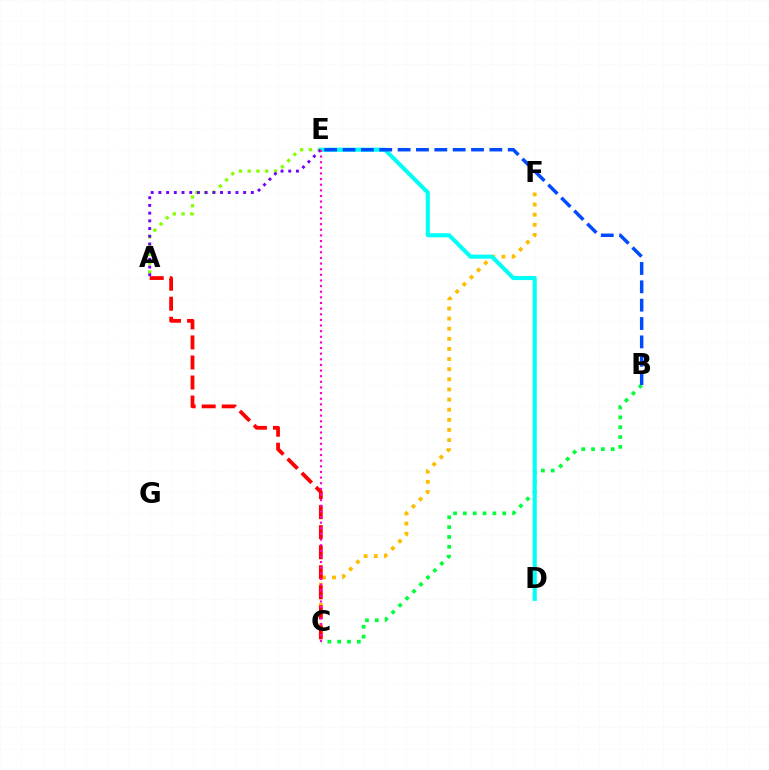{('A', 'E'): [{'color': '#84ff00', 'line_style': 'dotted', 'thickness': 2.38}, {'color': '#7200ff', 'line_style': 'dotted', 'thickness': 2.09}], ('B', 'C'): [{'color': '#00ff39', 'line_style': 'dotted', 'thickness': 2.67}], ('C', 'F'): [{'color': '#ffbd00', 'line_style': 'dotted', 'thickness': 2.75}], ('D', 'E'): [{'color': '#00fff6', 'line_style': 'solid', 'thickness': 2.94}], ('A', 'C'): [{'color': '#ff0000', 'line_style': 'dashed', 'thickness': 2.72}], ('B', 'E'): [{'color': '#004bff', 'line_style': 'dashed', 'thickness': 2.49}], ('C', 'E'): [{'color': '#ff00cf', 'line_style': 'dotted', 'thickness': 1.53}]}